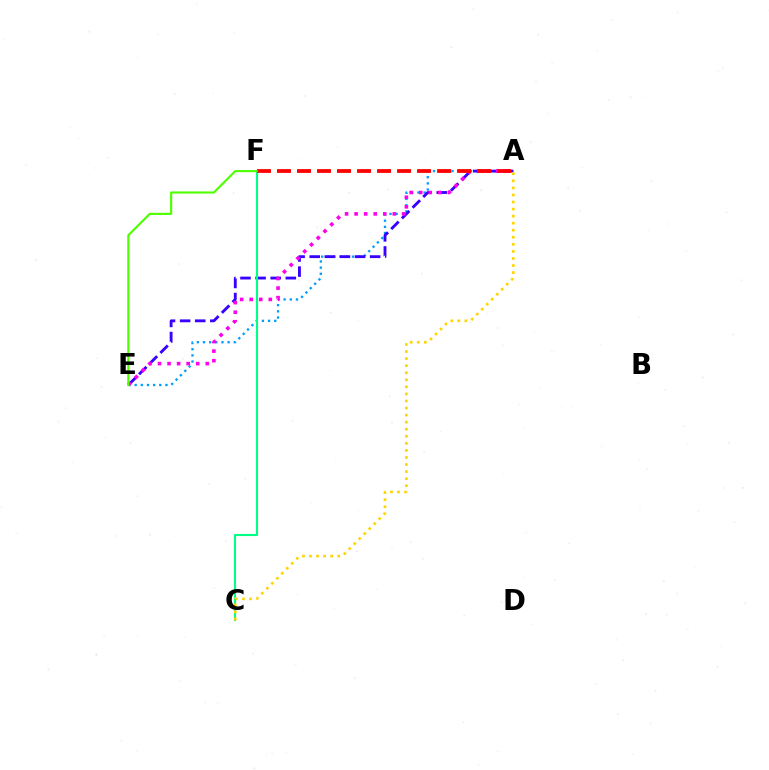{('A', 'E'): [{'color': '#009eff', 'line_style': 'dotted', 'thickness': 1.67}, {'color': '#3700ff', 'line_style': 'dashed', 'thickness': 2.05}, {'color': '#ff00ed', 'line_style': 'dotted', 'thickness': 2.6}], ('C', 'F'): [{'color': '#00ff86', 'line_style': 'solid', 'thickness': 1.51}], ('A', 'F'): [{'color': '#ff0000', 'line_style': 'dashed', 'thickness': 2.72}], ('A', 'C'): [{'color': '#ffd500', 'line_style': 'dotted', 'thickness': 1.92}], ('E', 'F'): [{'color': '#4fff00', 'line_style': 'solid', 'thickness': 1.55}]}